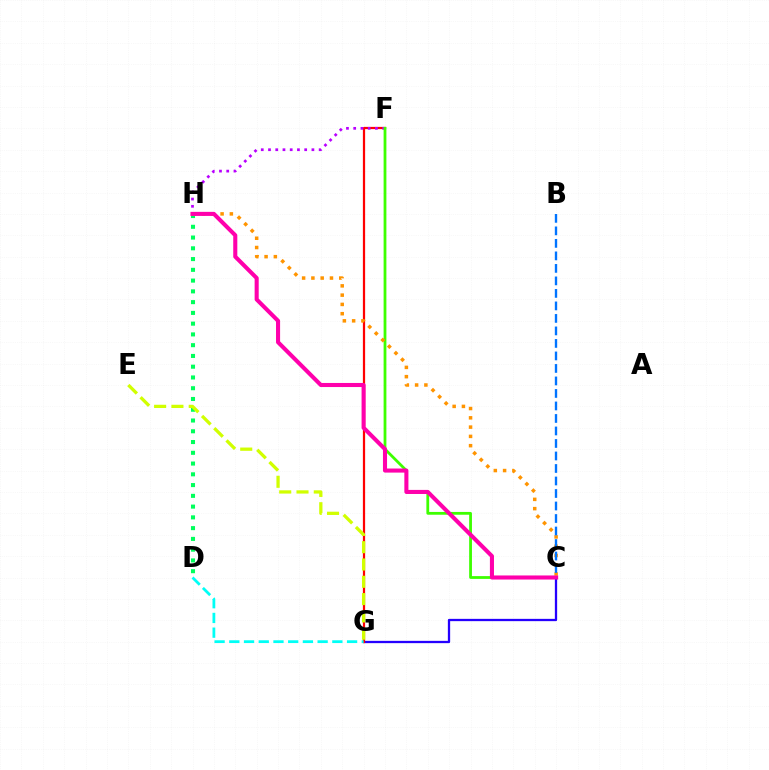{('C', 'G'): [{'color': '#2500ff', 'line_style': 'solid', 'thickness': 1.65}], ('F', 'G'): [{'color': '#ff0000', 'line_style': 'solid', 'thickness': 1.61}], ('D', 'G'): [{'color': '#00fff6', 'line_style': 'dashed', 'thickness': 2.0}], ('F', 'H'): [{'color': '#b900ff', 'line_style': 'dotted', 'thickness': 1.97}], ('C', 'F'): [{'color': '#3dff00', 'line_style': 'solid', 'thickness': 2.01}], ('D', 'H'): [{'color': '#00ff5c', 'line_style': 'dotted', 'thickness': 2.92}], ('E', 'G'): [{'color': '#d1ff00', 'line_style': 'dashed', 'thickness': 2.35}], ('C', 'H'): [{'color': '#ff9400', 'line_style': 'dotted', 'thickness': 2.52}, {'color': '#ff00ac', 'line_style': 'solid', 'thickness': 2.93}], ('B', 'C'): [{'color': '#0074ff', 'line_style': 'dashed', 'thickness': 1.7}]}